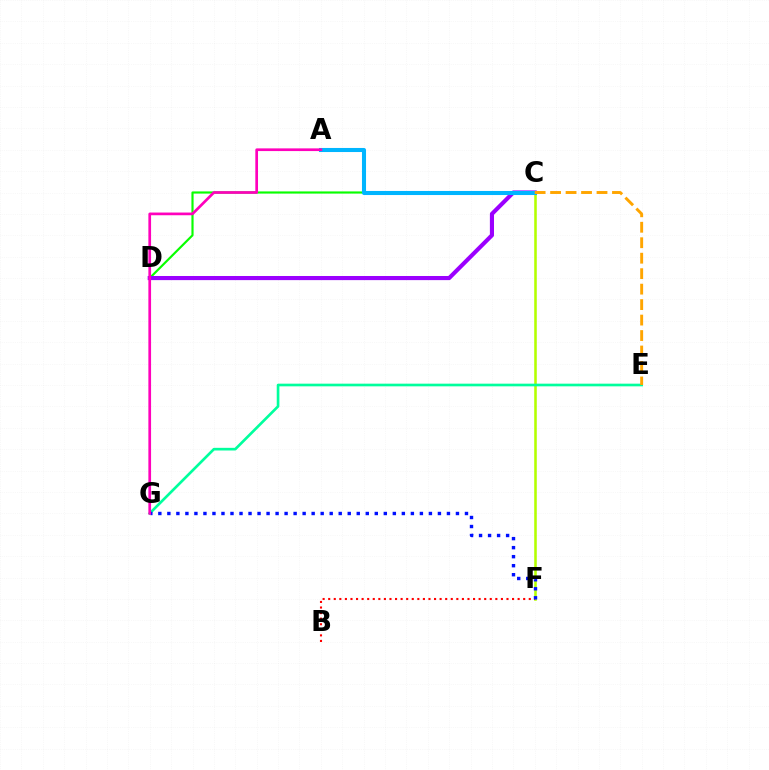{('C', 'F'): [{'color': '#b3ff00', 'line_style': 'solid', 'thickness': 1.85}], ('C', 'D'): [{'color': '#08ff00', 'line_style': 'solid', 'thickness': 1.56}, {'color': '#9b00ff', 'line_style': 'solid', 'thickness': 2.97}], ('A', 'C'): [{'color': '#00b5ff', 'line_style': 'solid', 'thickness': 2.93}], ('B', 'F'): [{'color': '#ff0000', 'line_style': 'dotted', 'thickness': 1.51}], ('E', 'G'): [{'color': '#00ff9d', 'line_style': 'solid', 'thickness': 1.92}], ('C', 'E'): [{'color': '#ffa500', 'line_style': 'dashed', 'thickness': 2.1}], ('F', 'G'): [{'color': '#0010ff', 'line_style': 'dotted', 'thickness': 2.45}], ('A', 'G'): [{'color': '#ff00bd', 'line_style': 'solid', 'thickness': 1.94}]}